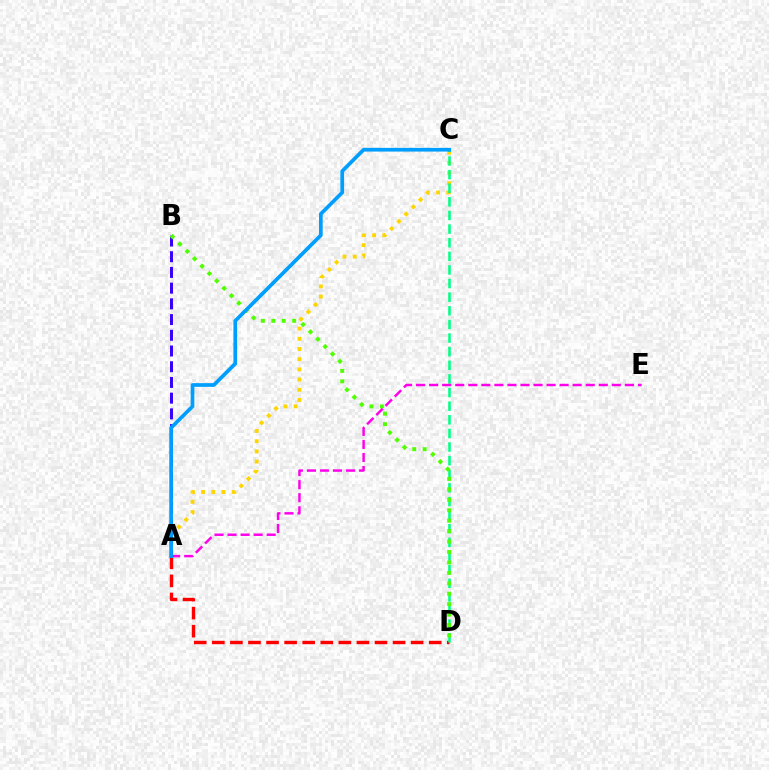{('A', 'C'): [{'color': '#ffd500', 'line_style': 'dotted', 'thickness': 2.77}, {'color': '#009eff', 'line_style': 'solid', 'thickness': 2.66}], ('A', 'D'): [{'color': '#ff0000', 'line_style': 'dashed', 'thickness': 2.46}], ('A', 'B'): [{'color': '#3700ff', 'line_style': 'dashed', 'thickness': 2.13}], ('C', 'D'): [{'color': '#00ff86', 'line_style': 'dashed', 'thickness': 1.85}], ('B', 'D'): [{'color': '#4fff00', 'line_style': 'dotted', 'thickness': 2.84}], ('A', 'E'): [{'color': '#ff00ed', 'line_style': 'dashed', 'thickness': 1.77}]}